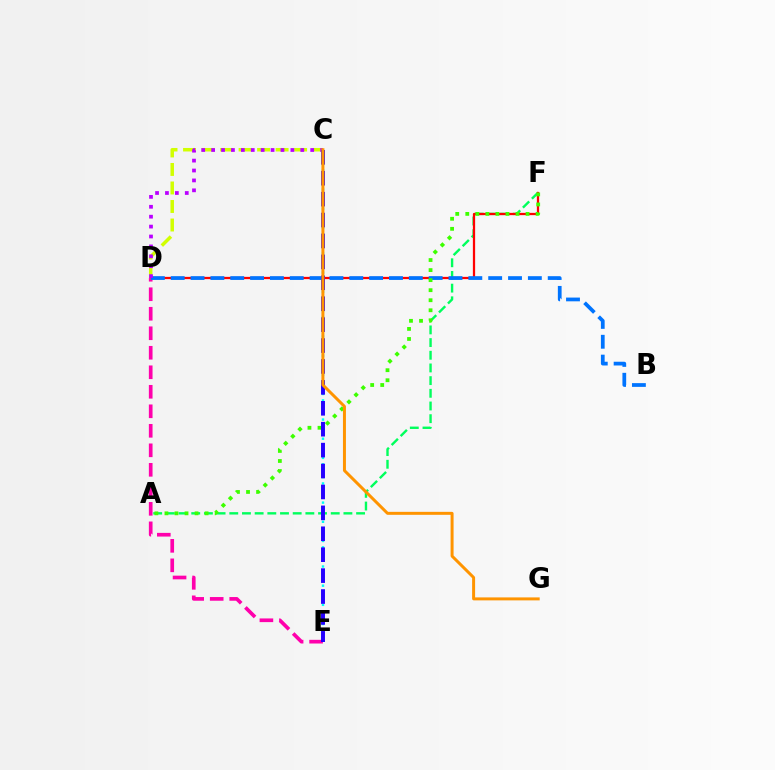{('A', 'F'): [{'color': '#00ff5c', 'line_style': 'dashed', 'thickness': 1.72}, {'color': '#3dff00', 'line_style': 'dotted', 'thickness': 2.73}], ('C', 'D'): [{'color': '#d1ff00', 'line_style': 'dashed', 'thickness': 2.52}, {'color': '#b900ff', 'line_style': 'dotted', 'thickness': 2.69}], ('C', 'E'): [{'color': '#00fff6', 'line_style': 'dotted', 'thickness': 1.74}, {'color': '#2500ff', 'line_style': 'dashed', 'thickness': 2.84}], ('D', 'F'): [{'color': '#ff0000', 'line_style': 'solid', 'thickness': 1.62}], ('D', 'E'): [{'color': '#ff00ac', 'line_style': 'dashed', 'thickness': 2.65}], ('B', 'D'): [{'color': '#0074ff', 'line_style': 'dashed', 'thickness': 2.7}], ('C', 'G'): [{'color': '#ff9400', 'line_style': 'solid', 'thickness': 2.14}]}